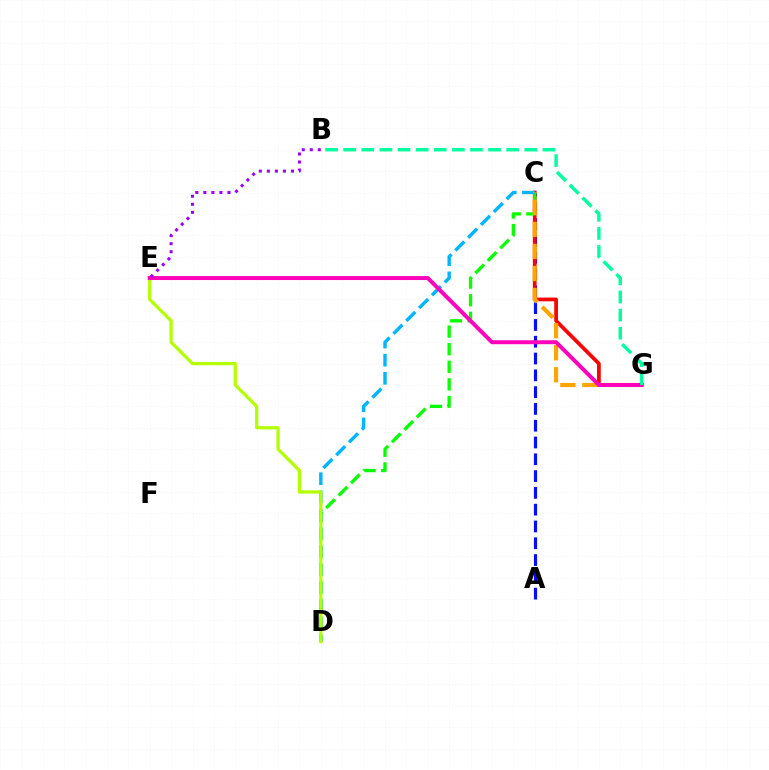{('A', 'C'): [{'color': '#0010ff', 'line_style': 'dashed', 'thickness': 2.28}], ('C', 'G'): [{'color': '#ff0000', 'line_style': 'solid', 'thickness': 2.69}, {'color': '#ffa500', 'line_style': 'dashed', 'thickness': 2.99}], ('C', 'D'): [{'color': '#08ff00', 'line_style': 'dashed', 'thickness': 2.39}, {'color': '#00b5ff', 'line_style': 'dashed', 'thickness': 2.46}], ('D', 'E'): [{'color': '#b3ff00', 'line_style': 'solid', 'thickness': 2.34}], ('E', 'G'): [{'color': '#ff00bd', 'line_style': 'solid', 'thickness': 2.85}], ('B', 'E'): [{'color': '#9b00ff', 'line_style': 'dotted', 'thickness': 2.18}], ('B', 'G'): [{'color': '#00ff9d', 'line_style': 'dashed', 'thickness': 2.46}]}